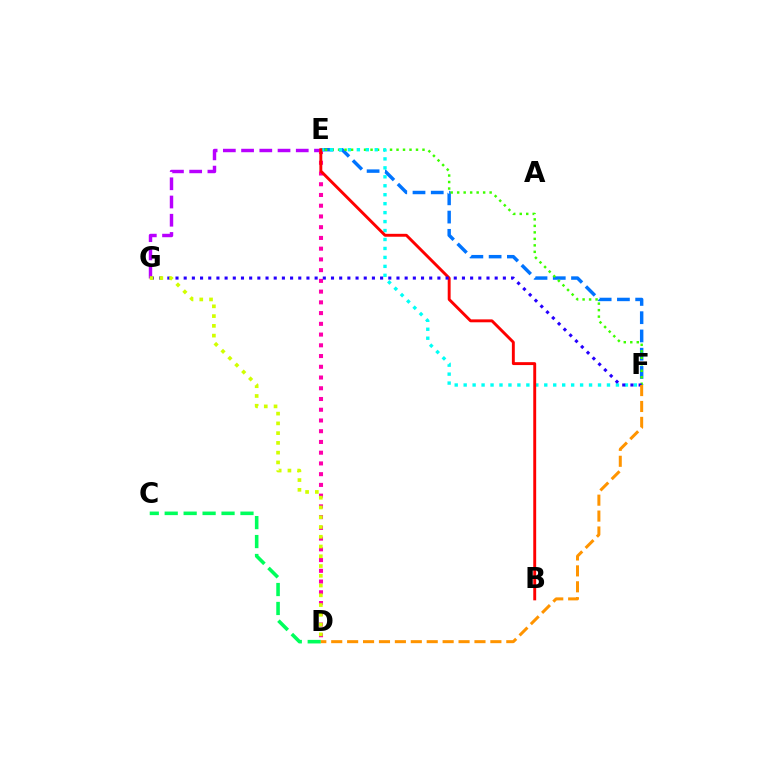{('E', 'F'): [{'color': '#0074ff', 'line_style': 'dashed', 'thickness': 2.48}, {'color': '#3dff00', 'line_style': 'dotted', 'thickness': 1.76}, {'color': '#00fff6', 'line_style': 'dotted', 'thickness': 2.43}], ('E', 'G'): [{'color': '#b900ff', 'line_style': 'dashed', 'thickness': 2.48}], ('D', 'E'): [{'color': '#ff00ac', 'line_style': 'dotted', 'thickness': 2.92}], ('B', 'E'): [{'color': '#ff0000', 'line_style': 'solid', 'thickness': 2.09}], ('C', 'D'): [{'color': '#00ff5c', 'line_style': 'dashed', 'thickness': 2.57}], ('F', 'G'): [{'color': '#2500ff', 'line_style': 'dotted', 'thickness': 2.22}], ('D', 'F'): [{'color': '#ff9400', 'line_style': 'dashed', 'thickness': 2.16}], ('D', 'G'): [{'color': '#d1ff00', 'line_style': 'dotted', 'thickness': 2.65}]}